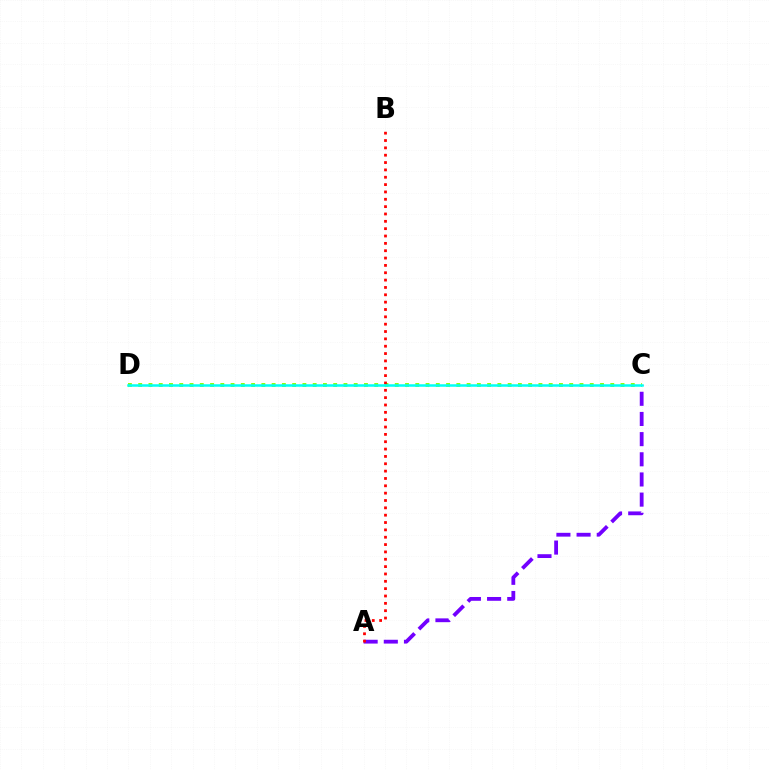{('A', 'C'): [{'color': '#7200ff', 'line_style': 'dashed', 'thickness': 2.74}], ('C', 'D'): [{'color': '#84ff00', 'line_style': 'dotted', 'thickness': 2.79}, {'color': '#00fff6', 'line_style': 'solid', 'thickness': 1.81}], ('A', 'B'): [{'color': '#ff0000', 'line_style': 'dotted', 'thickness': 2.0}]}